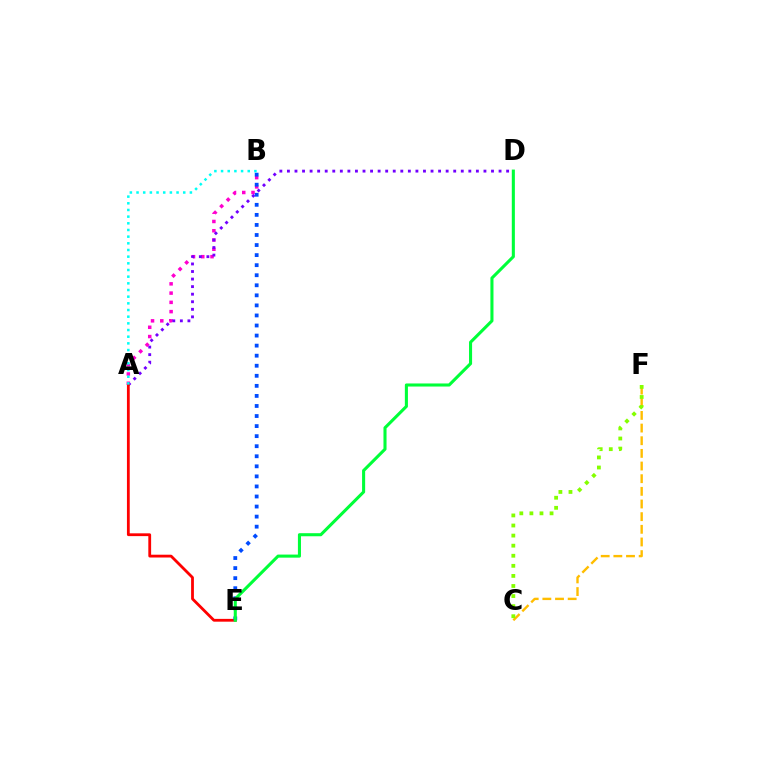{('A', 'B'): [{'color': '#ff00cf', 'line_style': 'dotted', 'thickness': 2.52}, {'color': '#00fff6', 'line_style': 'dotted', 'thickness': 1.81}], ('A', 'D'): [{'color': '#7200ff', 'line_style': 'dotted', 'thickness': 2.05}], ('A', 'E'): [{'color': '#ff0000', 'line_style': 'solid', 'thickness': 2.01}], ('C', 'F'): [{'color': '#ffbd00', 'line_style': 'dashed', 'thickness': 1.72}, {'color': '#84ff00', 'line_style': 'dotted', 'thickness': 2.74}], ('B', 'E'): [{'color': '#004bff', 'line_style': 'dotted', 'thickness': 2.73}], ('D', 'E'): [{'color': '#00ff39', 'line_style': 'solid', 'thickness': 2.21}]}